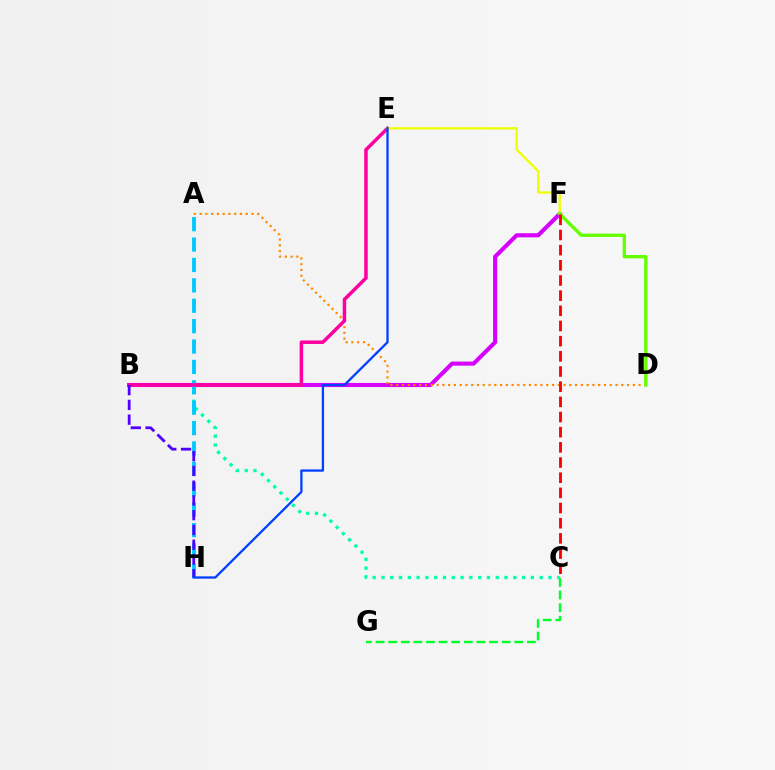{('B', 'C'): [{'color': '#00ffaf', 'line_style': 'dotted', 'thickness': 2.39}], ('B', 'F'): [{'color': '#d600ff', 'line_style': 'solid', 'thickness': 2.96}], ('A', 'H'): [{'color': '#00c7ff', 'line_style': 'dashed', 'thickness': 2.77}], ('A', 'D'): [{'color': '#ff8800', 'line_style': 'dotted', 'thickness': 1.57}], ('B', 'E'): [{'color': '#ff00a0', 'line_style': 'solid', 'thickness': 2.52}], ('B', 'H'): [{'color': '#4f00ff', 'line_style': 'dashed', 'thickness': 2.0}], ('C', 'G'): [{'color': '#00ff27', 'line_style': 'dashed', 'thickness': 1.71}], ('E', 'F'): [{'color': '#eeff00', 'line_style': 'solid', 'thickness': 1.67}], ('D', 'F'): [{'color': '#66ff00', 'line_style': 'solid', 'thickness': 2.42}], ('E', 'H'): [{'color': '#003fff', 'line_style': 'solid', 'thickness': 1.65}], ('C', 'F'): [{'color': '#ff0000', 'line_style': 'dashed', 'thickness': 2.06}]}